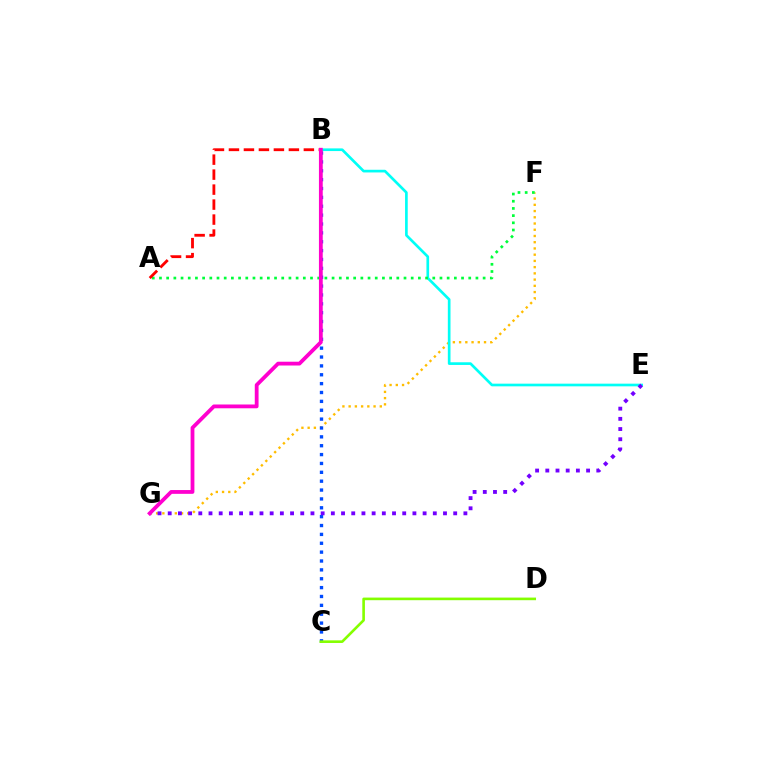{('F', 'G'): [{'color': '#ffbd00', 'line_style': 'dotted', 'thickness': 1.69}], ('B', 'E'): [{'color': '#00fff6', 'line_style': 'solid', 'thickness': 1.92}], ('A', 'F'): [{'color': '#00ff39', 'line_style': 'dotted', 'thickness': 1.95}], ('B', 'C'): [{'color': '#004bff', 'line_style': 'dotted', 'thickness': 2.41}], ('C', 'D'): [{'color': '#84ff00', 'line_style': 'solid', 'thickness': 1.89}], ('E', 'G'): [{'color': '#7200ff', 'line_style': 'dotted', 'thickness': 2.77}], ('A', 'B'): [{'color': '#ff0000', 'line_style': 'dashed', 'thickness': 2.04}], ('B', 'G'): [{'color': '#ff00cf', 'line_style': 'solid', 'thickness': 2.73}]}